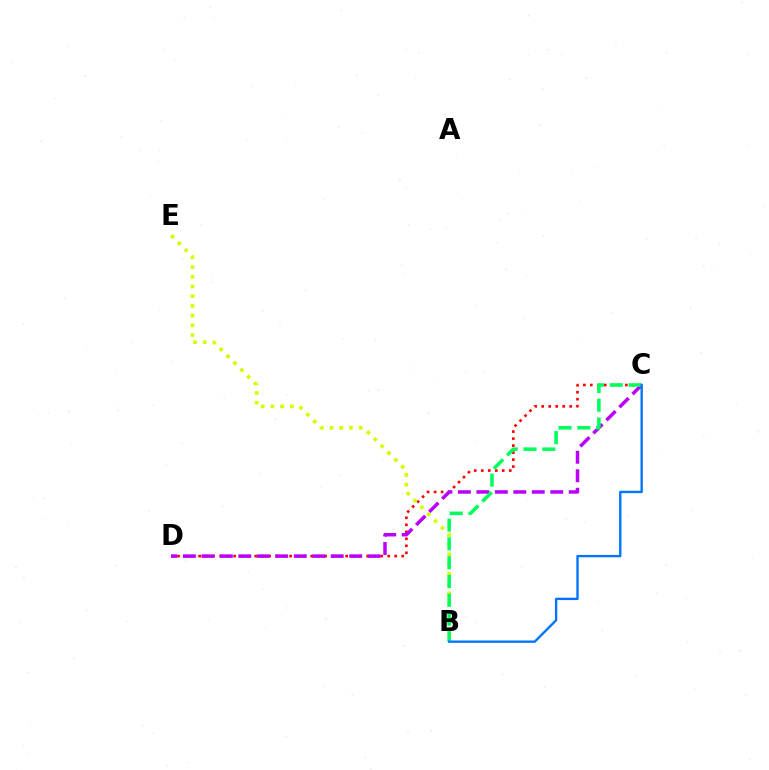{('C', 'D'): [{'color': '#ff0000', 'line_style': 'dotted', 'thickness': 1.9}, {'color': '#b900ff', 'line_style': 'dashed', 'thickness': 2.51}], ('B', 'E'): [{'color': '#d1ff00', 'line_style': 'dotted', 'thickness': 2.64}], ('B', 'C'): [{'color': '#00ff5c', 'line_style': 'dashed', 'thickness': 2.56}, {'color': '#0074ff', 'line_style': 'solid', 'thickness': 1.7}]}